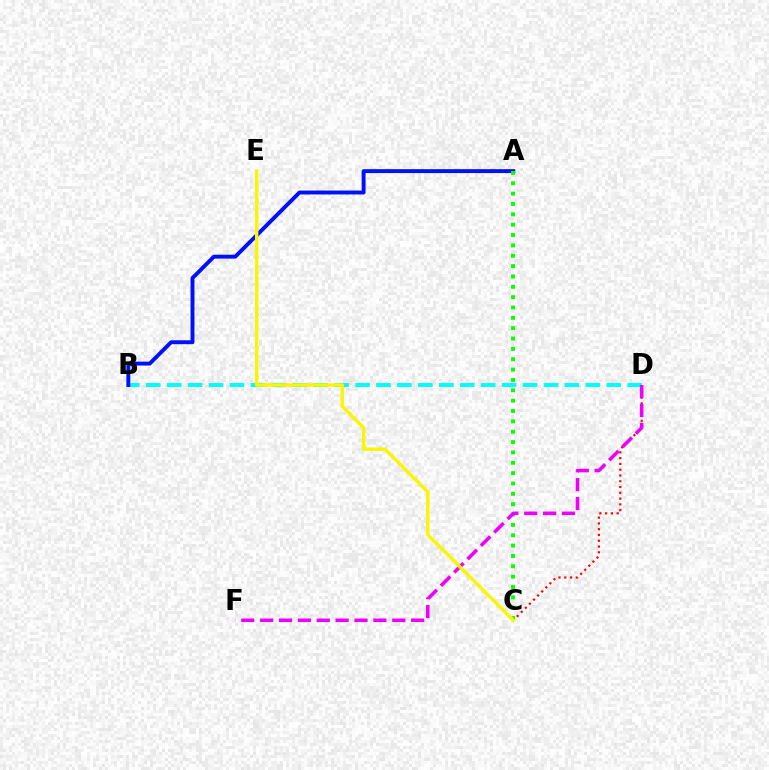{('B', 'D'): [{'color': '#00fff6', 'line_style': 'dashed', 'thickness': 2.84}], ('A', 'B'): [{'color': '#0010ff', 'line_style': 'solid', 'thickness': 2.82}], ('C', 'D'): [{'color': '#ff0000', 'line_style': 'dotted', 'thickness': 1.57}], ('A', 'C'): [{'color': '#08ff00', 'line_style': 'dotted', 'thickness': 2.81}], ('D', 'F'): [{'color': '#ee00ff', 'line_style': 'dashed', 'thickness': 2.56}], ('C', 'E'): [{'color': '#fcf500', 'line_style': 'solid', 'thickness': 2.44}]}